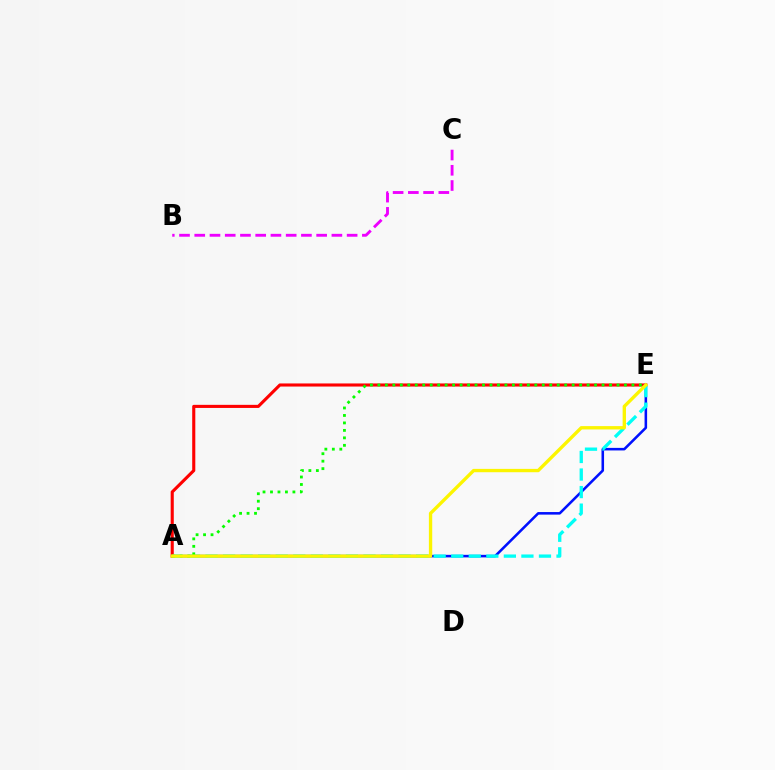{('A', 'E'): [{'color': '#0010ff', 'line_style': 'solid', 'thickness': 1.84}, {'color': '#ff0000', 'line_style': 'solid', 'thickness': 2.23}, {'color': '#00fff6', 'line_style': 'dashed', 'thickness': 2.38}, {'color': '#08ff00', 'line_style': 'dotted', 'thickness': 2.03}, {'color': '#fcf500', 'line_style': 'solid', 'thickness': 2.41}], ('B', 'C'): [{'color': '#ee00ff', 'line_style': 'dashed', 'thickness': 2.07}]}